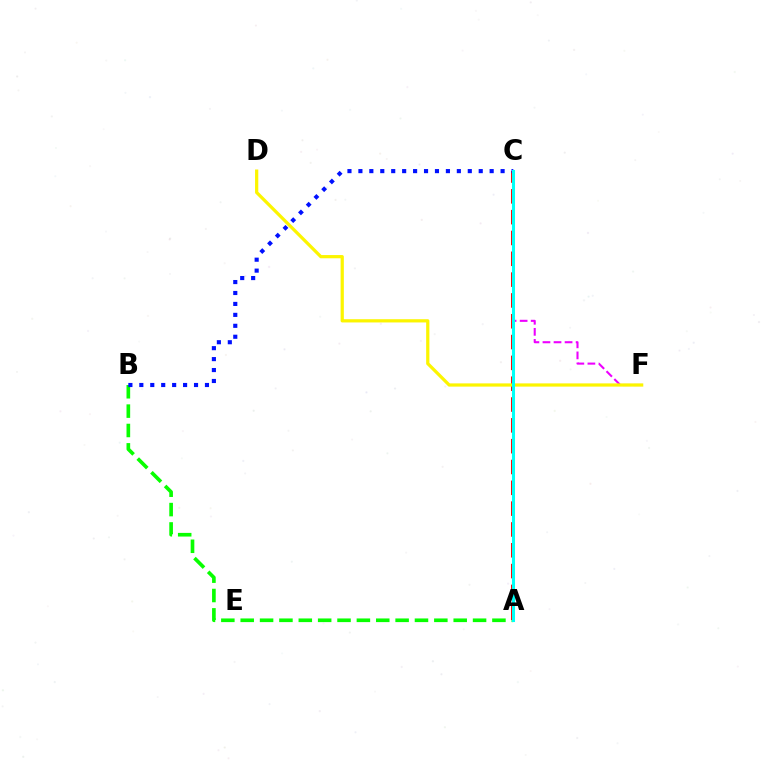{('A', 'B'): [{'color': '#08ff00', 'line_style': 'dashed', 'thickness': 2.63}], ('A', 'C'): [{'color': '#ff0000', 'line_style': 'dashed', 'thickness': 2.83}, {'color': '#00fff6', 'line_style': 'solid', 'thickness': 2.2}], ('B', 'C'): [{'color': '#0010ff', 'line_style': 'dotted', 'thickness': 2.97}], ('C', 'F'): [{'color': '#ee00ff', 'line_style': 'dashed', 'thickness': 1.5}], ('D', 'F'): [{'color': '#fcf500', 'line_style': 'solid', 'thickness': 2.32}]}